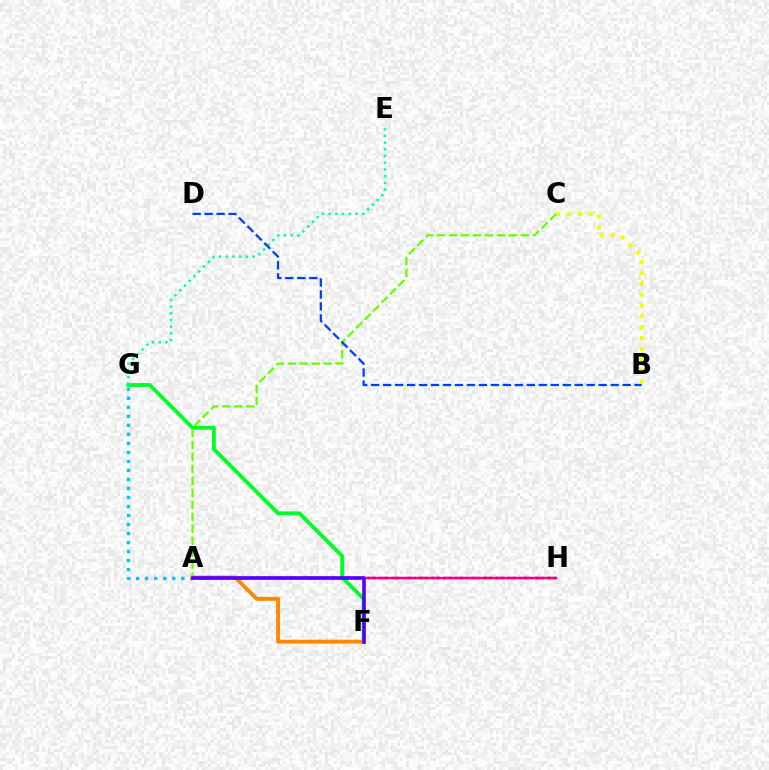{('A', 'H'): [{'color': '#d600ff', 'line_style': 'dashed', 'thickness': 1.75}, {'color': '#ff00a0', 'line_style': 'solid', 'thickness': 1.7}, {'color': '#ff0000', 'line_style': 'dotted', 'thickness': 1.58}], ('F', 'G'): [{'color': '#00ff27', 'line_style': 'solid', 'thickness': 2.79}], ('A', 'G'): [{'color': '#00c7ff', 'line_style': 'dotted', 'thickness': 2.45}], ('B', 'C'): [{'color': '#eeff00', 'line_style': 'dotted', 'thickness': 2.94}], ('A', 'F'): [{'color': '#ff8800', 'line_style': 'solid', 'thickness': 2.8}, {'color': '#4f00ff', 'line_style': 'solid', 'thickness': 2.58}], ('A', 'C'): [{'color': '#66ff00', 'line_style': 'dashed', 'thickness': 1.63}], ('E', 'G'): [{'color': '#00ffaf', 'line_style': 'dotted', 'thickness': 1.82}], ('B', 'D'): [{'color': '#003fff', 'line_style': 'dashed', 'thickness': 1.63}]}